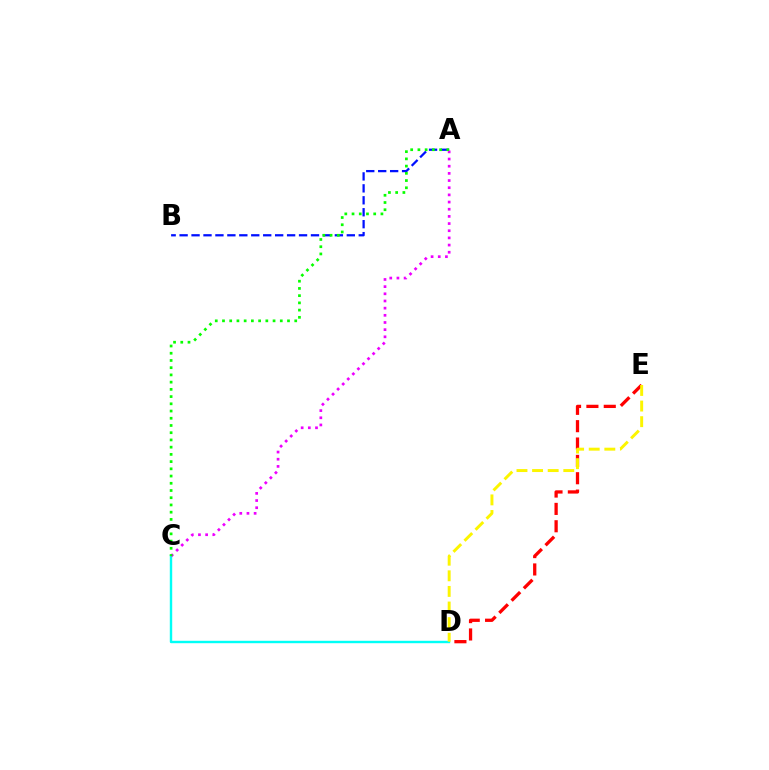{('C', 'D'): [{'color': '#00fff6', 'line_style': 'solid', 'thickness': 1.74}], ('D', 'E'): [{'color': '#ff0000', 'line_style': 'dashed', 'thickness': 2.36}, {'color': '#fcf500', 'line_style': 'dashed', 'thickness': 2.12}], ('A', 'B'): [{'color': '#0010ff', 'line_style': 'dashed', 'thickness': 1.62}], ('A', 'C'): [{'color': '#ee00ff', 'line_style': 'dotted', 'thickness': 1.95}, {'color': '#08ff00', 'line_style': 'dotted', 'thickness': 1.96}]}